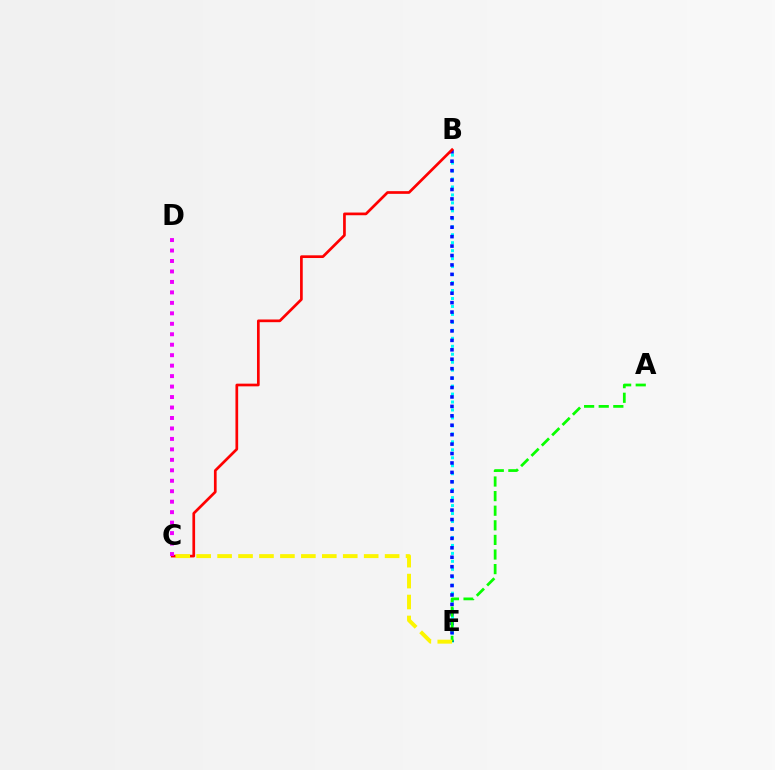{('B', 'E'): [{'color': '#00fff6', 'line_style': 'dotted', 'thickness': 2.16}, {'color': '#0010ff', 'line_style': 'dotted', 'thickness': 2.56}], ('B', 'C'): [{'color': '#ff0000', 'line_style': 'solid', 'thickness': 1.94}], ('A', 'E'): [{'color': '#08ff00', 'line_style': 'dashed', 'thickness': 1.98}], ('C', 'D'): [{'color': '#ee00ff', 'line_style': 'dotted', 'thickness': 2.84}], ('C', 'E'): [{'color': '#fcf500', 'line_style': 'dashed', 'thickness': 2.84}]}